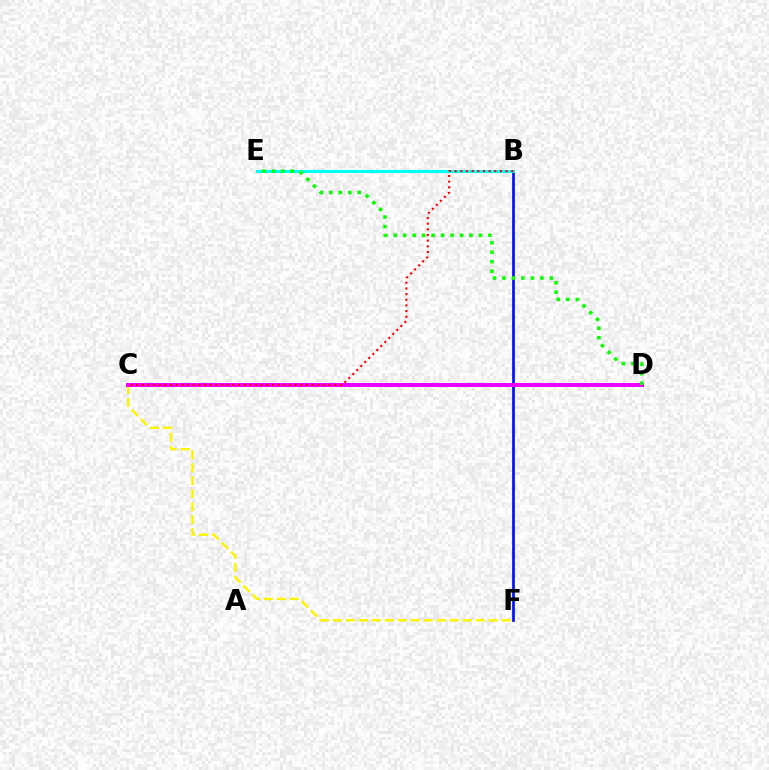{('B', 'F'): [{'color': '#0010ff', 'line_style': 'solid', 'thickness': 1.94}], ('C', 'F'): [{'color': '#fcf500', 'line_style': 'dashed', 'thickness': 1.76}], ('B', 'E'): [{'color': '#00fff6', 'line_style': 'solid', 'thickness': 2.18}], ('C', 'D'): [{'color': '#ee00ff', 'line_style': 'solid', 'thickness': 2.85}], ('B', 'C'): [{'color': '#ff0000', 'line_style': 'dotted', 'thickness': 1.54}], ('D', 'E'): [{'color': '#08ff00', 'line_style': 'dotted', 'thickness': 2.57}]}